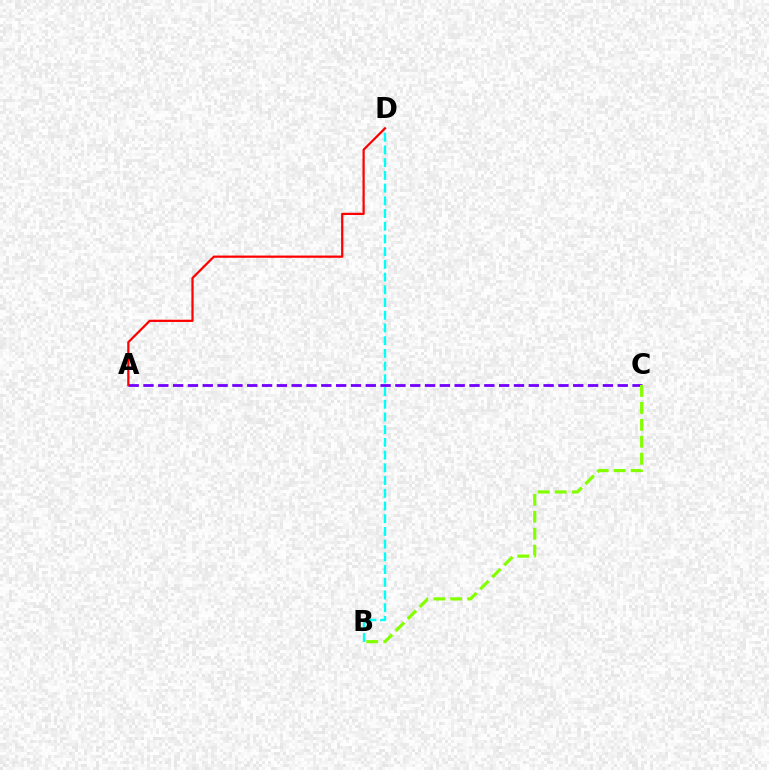{('B', 'D'): [{'color': '#00fff6', 'line_style': 'dashed', 'thickness': 1.73}], ('A', 'C'): [{'color': '#7200ff', 'line_style': 'dashed', 'thickness': 2.01}], ('B', 'C'): [{'color': '#84ff00', 'line_style': 'dashed', 'thickness': 2.3}], ('A', 'D'): [{'color': '#ff0000', 'line_style': 'solid', 'thickness': 1.61}]}